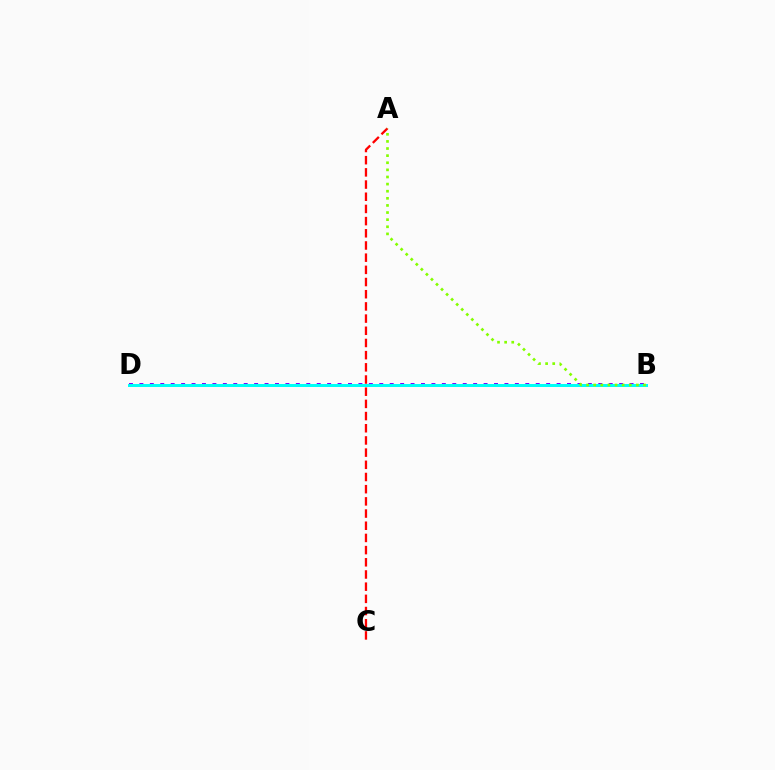{('B', 'D'): [{'color': '#7200ff', 'line_style': 'dotted', 'thickness': 2.83}, {'color': '#00fff6', 'line_style': 'solid', 'thickness': 2.15}], ('A', 'C'): [{'color': '#ff0000', 'line_style': 'dashed', 'thickness': 1.66}], ('A', 'B'): [{'color': '#84ff00', 'line_style': 'dotted', 'thickness': 1.93}]}